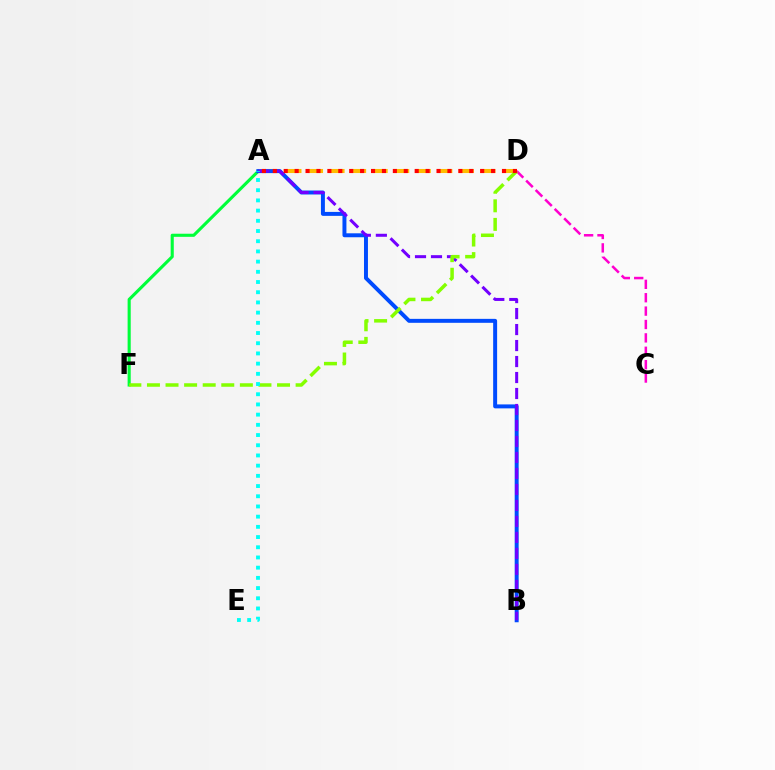{('A', 'F'): [{'color': '#00ff39', 'line_style': 'solid', 'thickness': 2.23}], ('A', 'D'): [{'color': '#ffbd00', 'line_style': 'dashed', 'thickness': 2.93}, {'color': '#ff0000', 'line_style': 'dotted', 'thickness': 2.97}], ('A', 'B'): [{'color': '#004bff', 'line_style': 'solid', 'thickness': 2.85}, {'color': '#7200ff', 'line_style': 'dashed', 'thickness': 2.17}], ('C', 'D'): [{'color': '#ff00cf', 'line_style': 'dashed', 'thickness': 1.82}], ('D', 'F'): [{'color': '#84ff00', 'line_style': 'dashed', 'thickness': 2.52}], ('A', 'E'): [{'color': '#00fff6', 'line_style': 'dotted', 'thickness': 2.77}]}